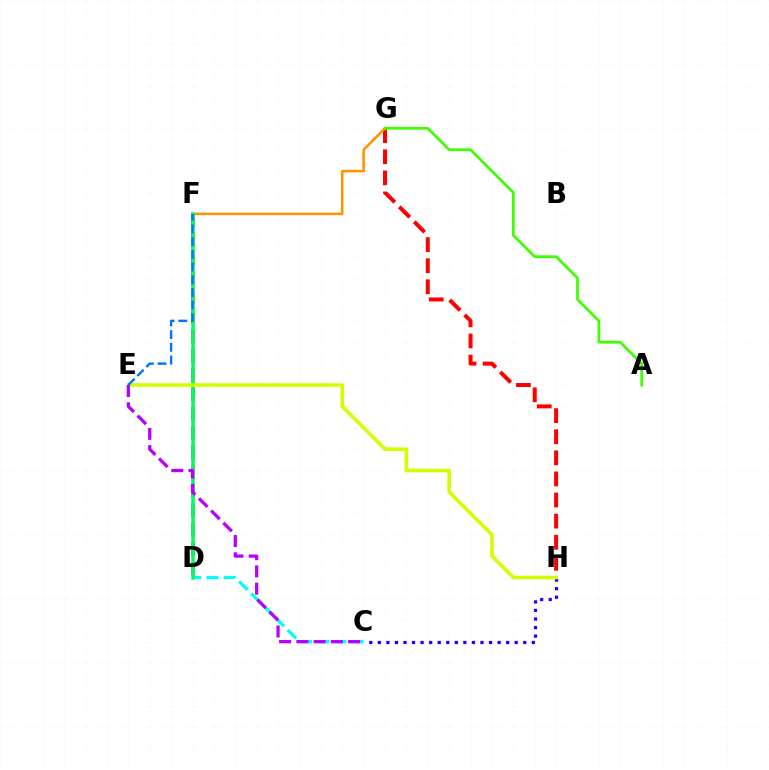{('C', 'H'): [{'color': '#2500ff', 'line_style': 'dotted', 'thickness': 2.32}], ('G', 'H'): [{'color': '#ff0000', 'line_style': 'dashed', 'thickness': 2.87}], ('C', 'D'): [{'color': '#00fff6', 'line_style': 'dashed', 'thickness': 2.33}], ('F', 'G'): [{'color': '#ff9400', 'line_style': 'solid', 'thickness': 1.85}], ('D', 'F'): [{'color': '#ff00ac', 'line_style': 'dashed', 'thickness': 2.62}, {'color': '#00ff5c', 'line_style': 'solid', 'thickness': 2.53}], ('A', 'G'): [{'color': '#3dff00', 'line_style': 'solid', 'thickness': 1.96}], ('E', 'H'): [{'color': '#d1ff00', 'line_style': 'solid', 'thickness': 2.6}], ('E', 'F'): [{'color': '#0074ff', 'line_style': 'dashed', 'thickness': 1.73}], ('C', 'E'): [{'color': '#b900ff', 'line_style': 'dashed', 'thickness': 2.34}]}